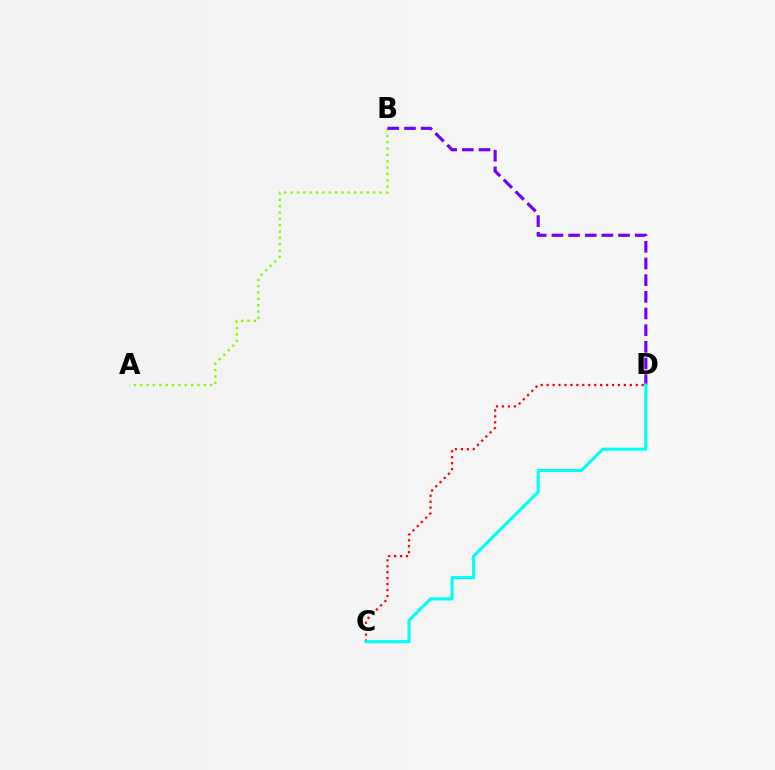{('A', 'B'): [{'color': '#84ff00', 'line_style': 'dotted', 'thickness': 1.73}], ('B', 'D'): [{'color': '#7200ff', 'line_style': 'dashed', 'thickness': 2.26}], ('C', 'D'): [{'color': '#ff0000', 'line_style': 'dotted', 'thickness': 1.61}, {'color': '#00fff6', 'line_style': 'solid', 'thickness': 2.21}]}